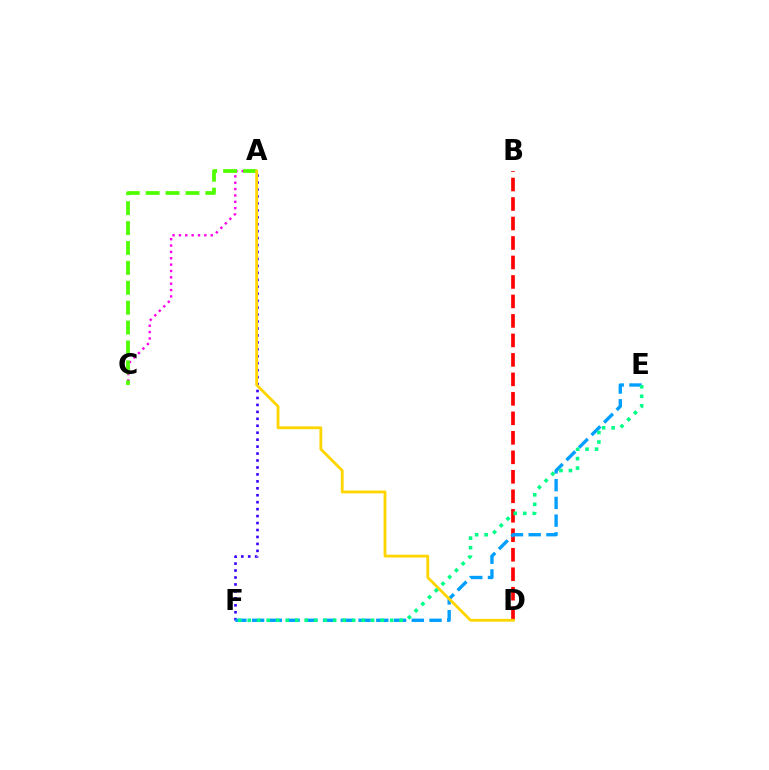{('B', 'D'): [{'color': '#ff0000', 'line_style': 'dashed', 'thickness': 2.65}], ('A', 'F'): [{'color': '#3700ff', 'line_style': 'dotted', 'thickness': 1.89}], ('A', 'C'): [{'color': '#ff00ed', 'line_style': 'dotted', 'thickness': 1.73}, {'color': '#4fff00', 'line_style': 'dashed', 'thickness': 2.7}], ('E', 'F'): [{'color': '#009eff', 'line_style': 'dashed', 'thickness': 2.41}, {'color': '#00ff86', 'line_style': 'dotted', 'thickness': 2.58}], ('A', 'D'): [{'color': '#ffd500', 'line_style': 'solid', 'thickness': 2.03}]}